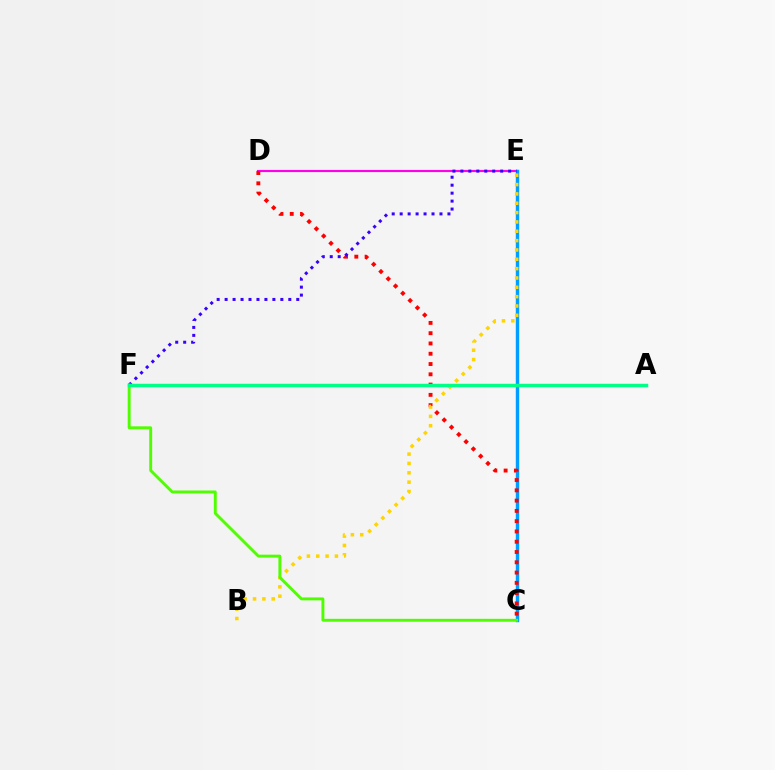{('D', 'E'): [{'color': '#ff00ed', 'line_style': 'solid', 'thickness': 1.55}], ('C', 'E'): [{'color': '#009eff', 'line_style': 'solid', 'thickness': 2.47}], ('C', 'D'): [{'color': '#ff0000', 'line_style': 'dotted', 'thickness': 2.79}], ('E', 'F'): [{'color': '#3700ff', 'line_style': 'dotted', 'thickness': 2.16}], ('B', 'E'): [{'color': '#ffd500', 'line_style': 'dotted', 'thickness': 2.54}], ('C', 'F'): [{'color': '#4fff00', 'line_style': 'solid', 'thickness': 2.1}], ('A', 'F'): [{'color': '#00ff86', 'line_style': 'solid', 'thickness': 2.49}]}